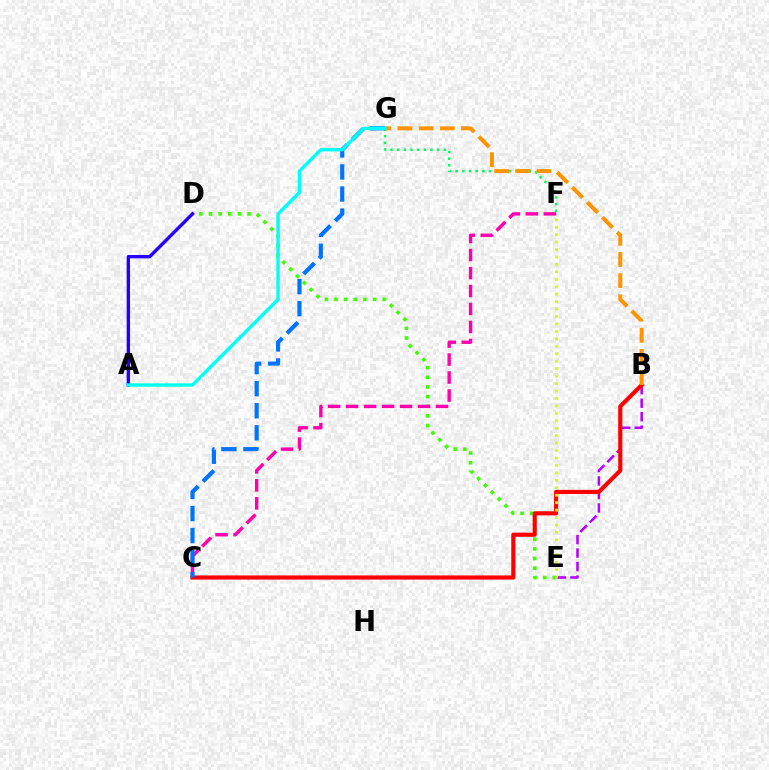{('D', 'E'): [{'color': '#3dff00', 'line_style': 'dotted', 'thickness': 2.62}], ('B', 'E'): [{'color': '#b900ff', 'line_style': 'dashed', 'thickness': 1.83}], ('B', 'C'): [{'color': '#ff0000', 'line_style': 'solid', 'thickness': 2.97}], ('C', 'F'): [{'color': '#ff00ac', 'line_style': 'dashed', 'thickness': 2.44}], ('F', 'G'): [{'color': '#00ff5c', 'line_style': 'dotted', 'thickness': 1.81}], ('A', 'D'): [{'color': '#2500ff', 'line_style': 'solid', 'thickness': 2.43}], ('C', 'G'): [{'color': '#0074ff', 'line_style': 'dashed', 'thickness': 3.0}], ('B', 'G'): [{'color': '#ff9400', 'line_style': 'dashed', 'thickness': 2.88}], ('A', 'G'): [{'color': '#00fff6', 'line_style': 'solid', 'thickness': 2.43}], ('E', 'F'): [{'color': '#d1ff00', 'line_style': 'dotted', 'thickness': 2.02}]}